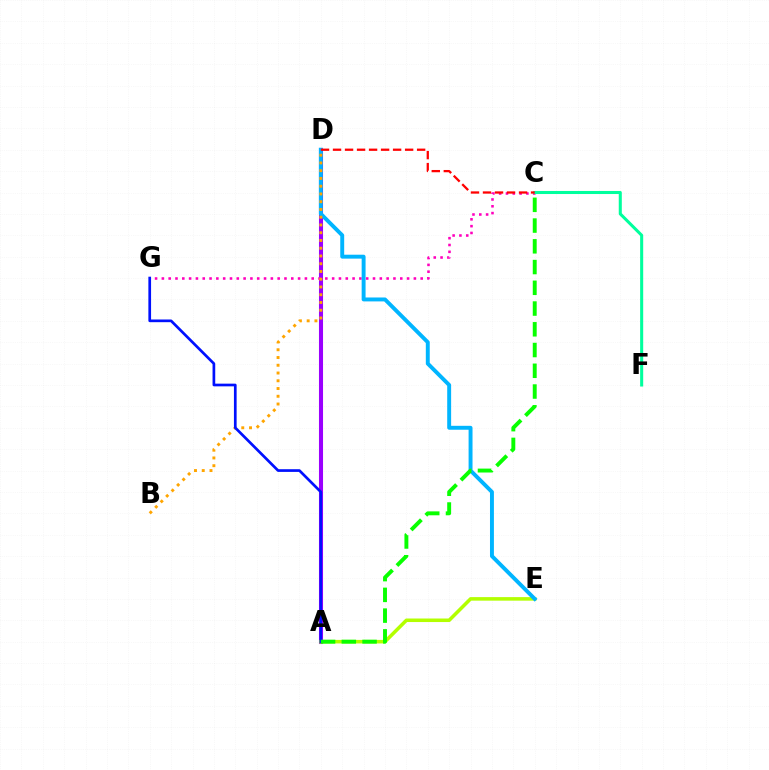{('A', 'D'): [{'color': '#9b00ff', 'line_style': 'solid', 'thickness': 2.92}], ('A', 'E'): [{'color': '#b3ff00', 'line_style': 'solid', 'thickness': 2.55}], ('C', 'G'): [{'color': '#ff00bd', 'line_style': 'dotted', 'thickness': 1.85}], ('D', 'E'): [{'color': '#00b5ff', 'line_style': 'solid', 'thickness': 2.82}], ('C', 'F'): [{'color': '#00ff9d', 'line_style': 'solid', 'thickness': 2.2}], ('B', 'D'): [{'color': '#ffa500', 'line_style': 'dotted', 'thickness': 2.11}], ('A', 'G'): [{'color': '#0010ff', 'line_style': 'solid', 'thickness': 1.94}], ('C', 'D'): [{'color': '#ff0000', 'line_style': 'dashed', 'thickness': 1.63}], ('A', 'C'): [{'color': '#08ff00', 'line_style': 'dashed', 'thickness': 2.82}]}